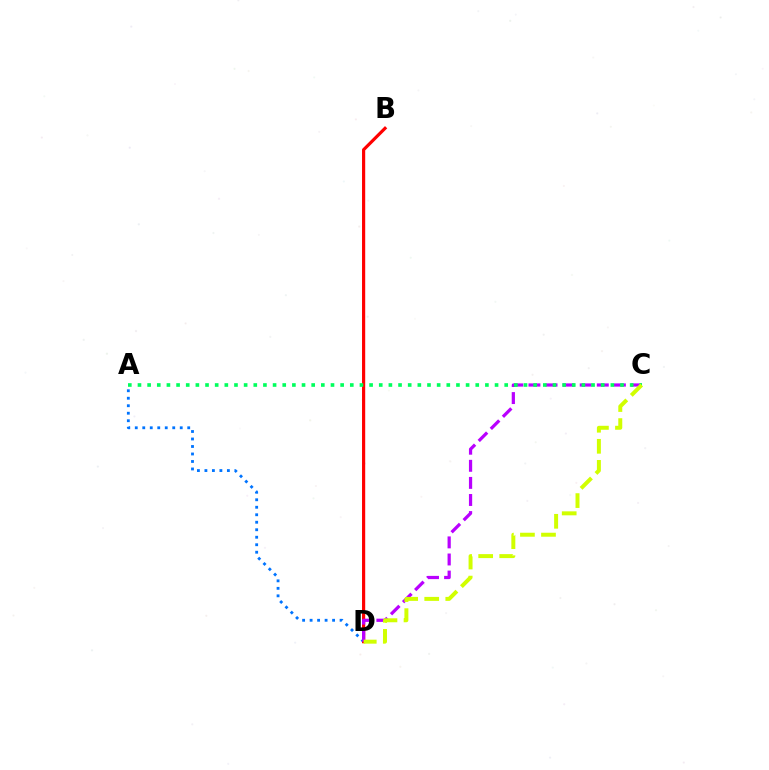{('A', 'D'): [{'color': '#0074ff', 'line_style': 'dotted', 'thickness': 2.04}], ('B', 'D'): [{'color': '#ff0000', 'line_style': 'solid', 'thickness': 2.29}], ('C', 'D'): [{'color': '#b900ff', 'line_style': 'dashed', 'thickness': 2.32}, {'color': '#d1ff00', 'line_style': 'dashed', 'thickness': 2.86}], ('A', 'C'): [{'color': '#00ff5c', 'line_style': 'dotted', 'thickness': 2.62}]}